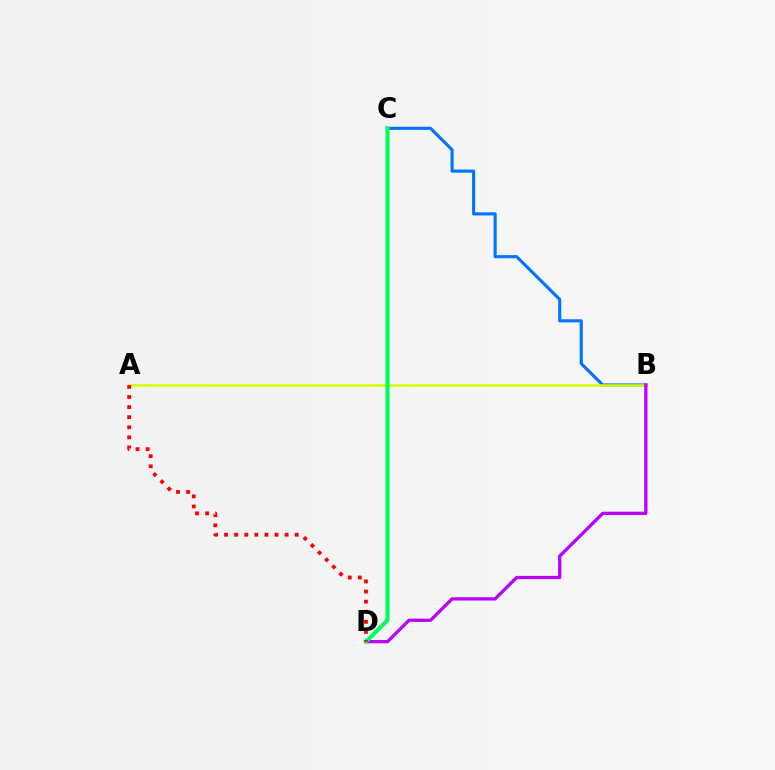{('B', 'C'): [{'color': '#0074ff', 'line_style': 'solid', 'thickness': 2.25}], ('A', 'B'): [{'color': '#d1ff00', 'line_style': 'solid', 'thickness': 1.85}], ('B', 'D'): [{'color': '#b900ff', 'line_style': 'solid', 'thickness': 2.35}], ('C', 'D'): [{'color': '#00ff5c', 'line_style': 'solid', 'thickness': 2.95}], ('A', 'D'): [{'color': '#ff0000', 'line_style': 'dotted', 'thickness': 2.74}]}